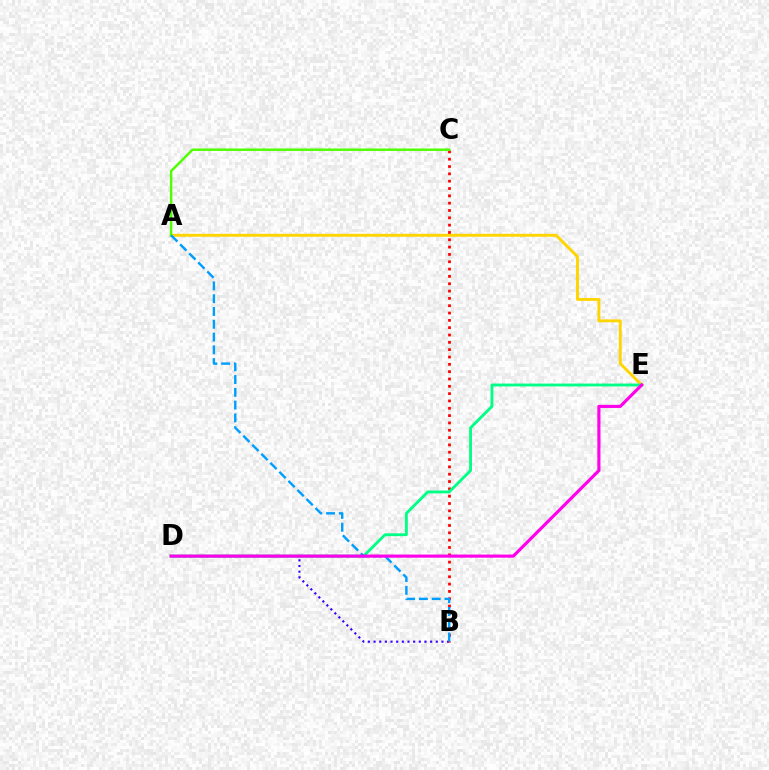{('A', 'E'): [{'color': '#ffd500', 'line_style': 'solid', 'thickness': 2.1}], ('B', 'D'): [{'color': '#3700ff', 'line_style': 'dotted', 'thickness': 1.54}], ('B', 'C'): [{'color': '#ff0000', 'line_style': 'dotted', 'thickness': 1.99}], ('D', 'E'): [{'color': '#00ff86', 'line_style': 'solid', 'thickness': 2.05}, {'color': '#ff00ed', 'line_style': 'solid', 'thickness': 2.26}], ('A', 'C'): [{'color': '#4fff00', 'line_style': 'solid', 'thickness': 1.75}], ('A', 'B'): [{'color': '#009eff', 'line_style': 'dashed', 'thickness': 1.74}]}